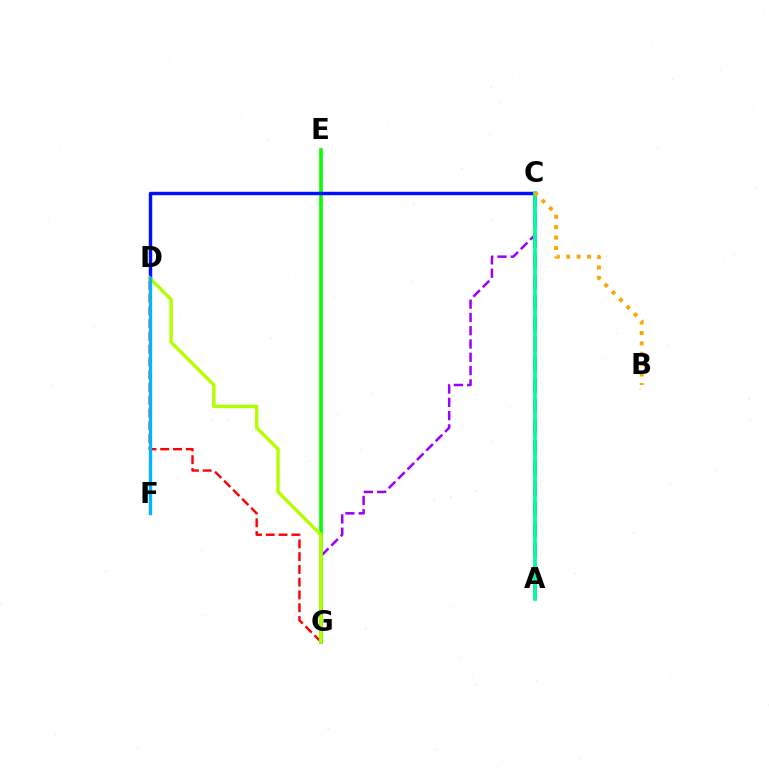{('A', 'C'): [{'color': '#ff00bd', 'line_style': 'dashed', 'thickness': 2.81}, {'color': '#00ff9d', 'line_style': 'solid', 'thickness': 2.7}], ('C', 'G'): [{'color': '#9b00ff', 'line_style': 'dashed', 'thickness': 1.8}], ('E', 'G'): [{'color': '#08ff00', 'line_style': 'solid', 'thickness': 2.64}], ('C', 'D'): [{'color': '#0010ff', 'line_style': 'solid', 'thickness': 2.47}], ('D', 'G'): [{'color': '#ff0000', 'line_style': 'dashed', 'thickness': 1.74}, {'color': '#b3ff00', 'line_style': 'solid', 'thickness': 2.45}], ('B', 'C'): [{'color': '#ffa500', 'line_style': 'dotted', 'thickness': 2.82}], ('D', 'F'): [{'color': '#00b5ff', 'line_style': 'solid', 'thickness': 2.41}]}